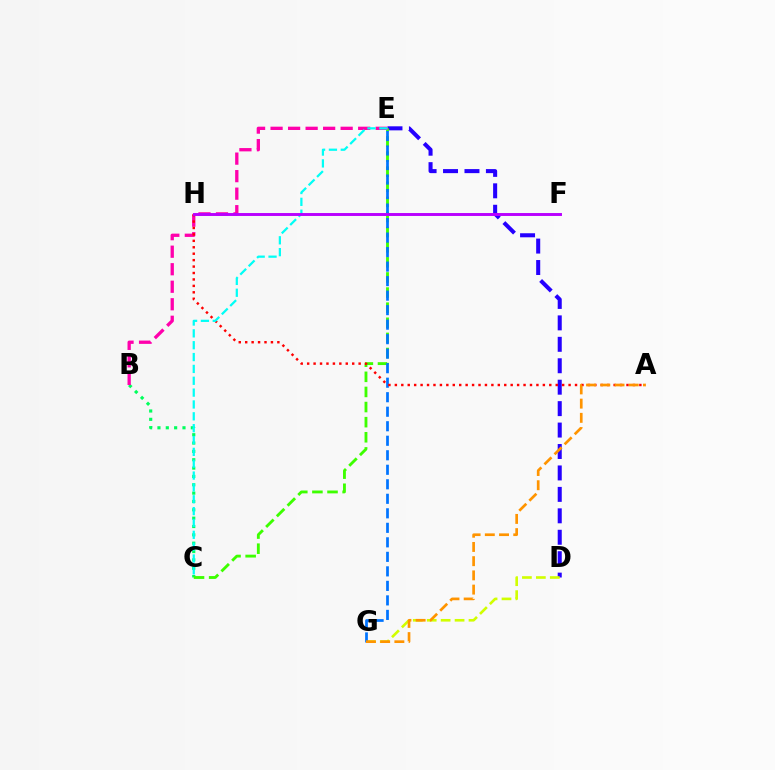{('D', 'E'): [{'color': '#2500ff', 'line_style': 'dashed', 'thickness': 2.91}], ('B', 'C'): [{'color': '#00ff5c', 'line_style': 'dotted', 'thickness': 2.27}], ('D', 'G'): [{'color': '#d1ff00', 'line_style': 'dashed', 'thickness': 1.89}], ('C', 'E'): [{'color': '#3dff00', 'line_style': 'dashed', 'thickness': 2.05}, {'color': '#00fff6', 'line_style': 'dashed', 'thickness': 1.61}], ('B', 'E'): [{'color': '#ff00ac', 'line_style': 'dashed', 'thickness': 2.38}], ('E', 'G'): [{'color': '#0074ff', 'line_style': 'dashed', 'thickness': 1.97}], ('A', 'H'): [{'color': '#ff0000', 'line_style': 'dotted', 'thickness': 1.75}], ('A', 'G'): [{'color': '#ff9400', 'line_style': 'dashed', 'thickness': 1.93}], ('F', 'H'): [{'color': '#b900ff', 'line_style': 'solid', 'thickness': 2.11}]}